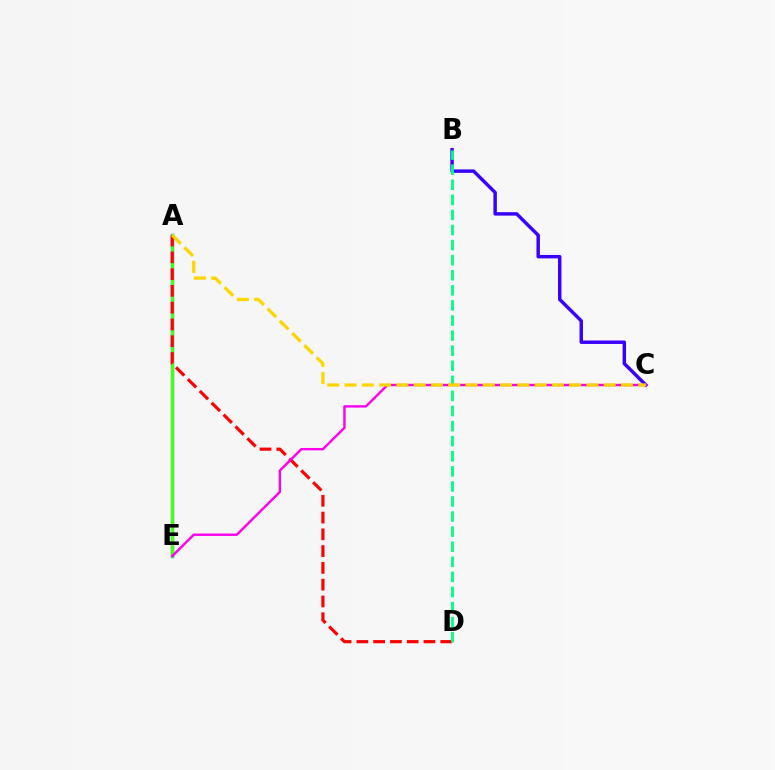{('A', 'E'): [{'color': '#009eff', 'line_style': 'solid', 'thickness': 2.48}, {'color': '#4fff00', 'line_style': 'solid', 'thickness': 2.12}], ('B', 'C'): [{'color': '#3700ff', 'line_style': 'solid', 'thickness': 2.48}], ('A', 'D'): [{'color': '#ff0000', 'line_style': 'dashed', 'thickness': 2.28}], ('B', 'D'): [{'color': '#00ff86', 'line_style': 'dashed', 'thickness': 2.05}], ('C', 'E'): [{'color': '#ff00ed', 'line_style': 'solid', 'thickness': 1.73}], ('A', 'C'): [{'color': '#ffd500', 'line_style': 'dashed', 'thickness': 2.35}]}